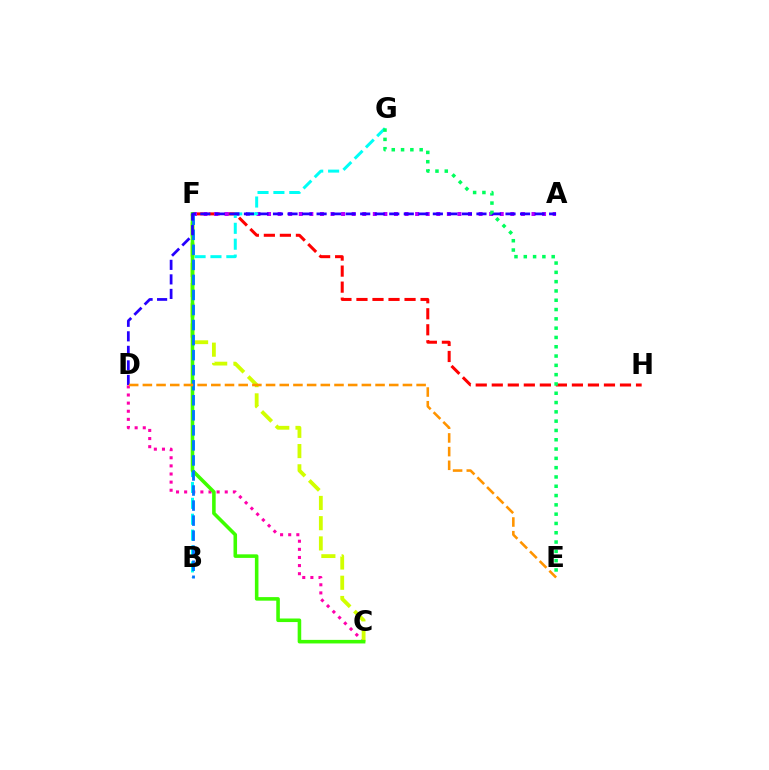{('F', 'H'): [{'color': '#ff0000', 'line_style': 'dashed', 'thickness': 2.18}], ('A', 'F'): [{'color': '#b900ff', 'line_style': 'dotted', 'thickness': 2.87}], ('B', 'G'): [{'color': '#00fff6', 'line_style': 'dashed', 'thickness': 2.16}], ('C', 'D'): [{'color': '#ff00ac', 'line_style': 'dotted', 'thickness': 2.21}], ('C', 'F'): [{'color': '#d1ff00', 'line_style': 'dashed', 'thickness': 2.75}, {'color': '#3dff00', 'line_style': 'solid', 'thickness': 2.57}], ('B', 'F'): [{'color': '#0074ff', 'line_style': 'dashed', 'thickness': 2.04}], ('A', 'D'): [{'color': '#2500ff', 'line_style': 'dashed', 'thickness': 1.97}], ('D', 'E'): [{'color': '#ff9400', 'line_style': 'dashed', 'thickness': 1.86}], ('E', 'G'): [{'color': '#00ff5c', 'line_style': 'dotted', 'thickness': 2.53}]}